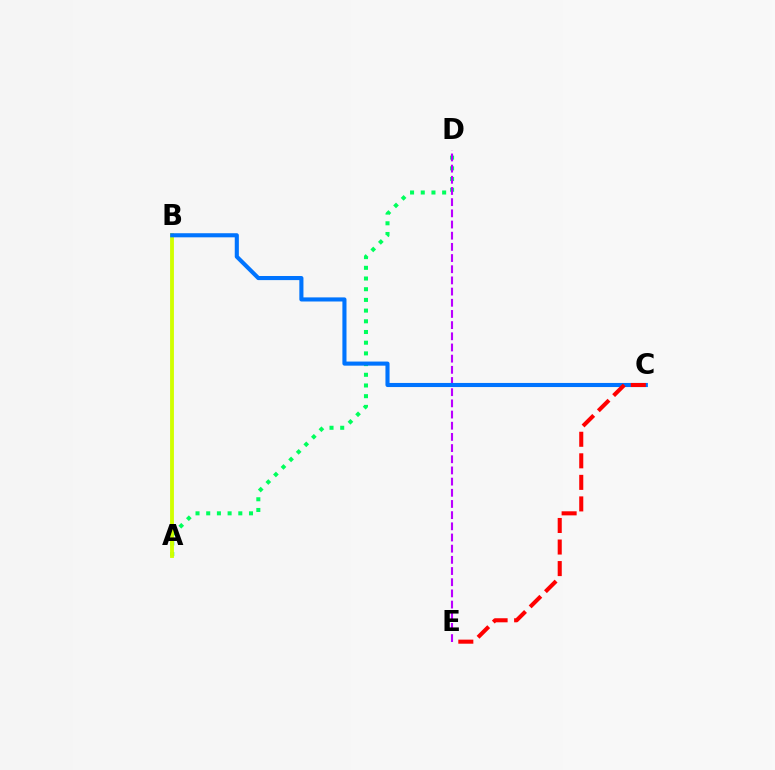{('A', 'D'): [{'color': '#00ff5c', 'line_style': 'dotted', 'thickness': 2.91}], ('A', 'B'): [{'color': '#d1ff00', 'line_style': 'solid', 'thickness': 2.77}], ('D', 'E'): [{'color': '#b900ff', 'line_style': 'dashed', 'thickness': 1.52}], ('B', 'C'): [{'color': '#0074ff', 'line_style': 'solid', 'thickness': 2.95}], ('C', 'E'): [{'color': '#ff0000', 'line_style': 'dashed', 'thickness': 2.93}]}